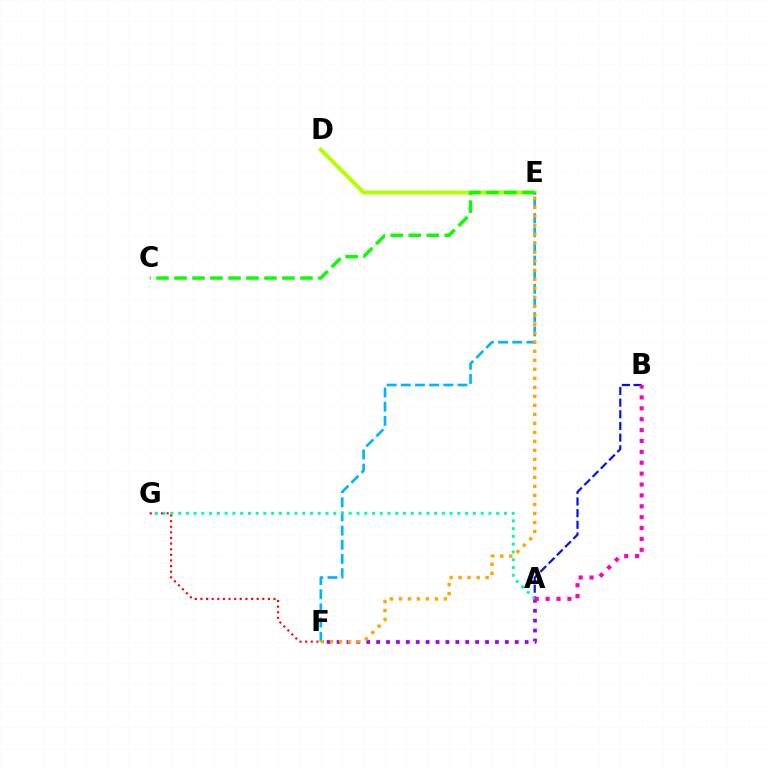{('D', 'E'): [{'color': '#b3ff00', 'line_style': 'solid', 'thickness': 2.88}], ('E', 'F'): [{'color': '#00b5ff', 'line_style': 'dashed', 'thickness': 1.92}, {'color': '#ffa500', 'line_style': 'dotted', 'thickness': 2.45}], ('F', 'G'): [{'color': '#ff0000', 'line_style': 'dotted', 'thickness': 1.53}], ('C', 'E'): [{'color': '#08ff00', 'line_style': 'dashed', 'thickness': 2.44}], ('A', 'F'): [{'color': '#9b00ff', 'line_style': 'dotted', 'thickness': 2.69}], ('A', 'B'): [{'color': '#0010ff', 'line_style': 'dashed', 'thickness': 1.58}, {'color': '#ff00bd', 'line_style': 'dotted', 'thickness': 2.96}], ('A', 'G'): [{'color': '#00ff9d', 'line_style': 'dotted', 'thickness': 2.11}]}